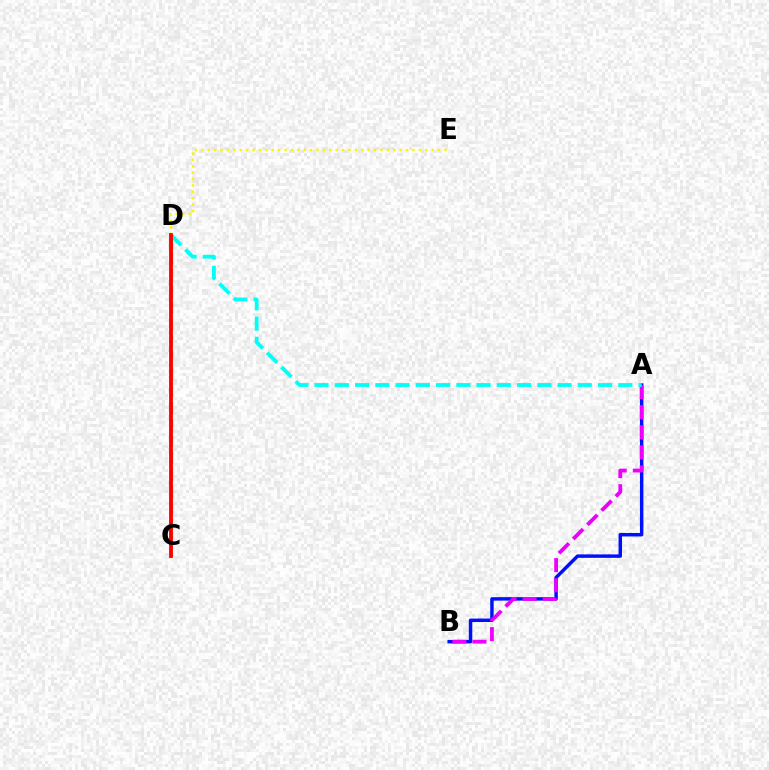{('D', 'E'): [{'color': '#fcf500', 'line_style': 'dotted', 'thickness': 1.74}], ('A', 'B'): [{'color': '#0010ff', 'line_style': 'solid', 'thickness': 2.49}, {'color': '#ee00ff', 'line_style': 'dashed', 'thickness': 2.73}], ('C', 'D'): [{'color': '#08ff00', 'line_style': 'dashed', 'thickness': 2.27}, {'color': '#ff0000', 'line_style': 'solid', 'thickness': 2.76}], ('A', 'D'): [{'color': '#00fff6', 'line_style': 'dashed', 'thickness': 2.75}]}